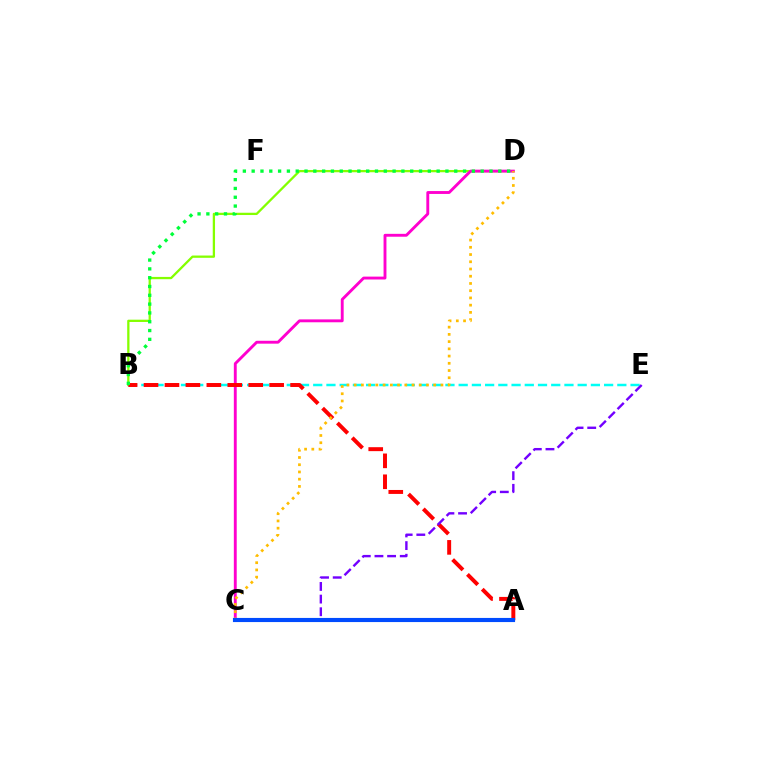{('B', 'D'): [{'color': '#84ff00', 'line_style': 'solid', 'thickness': 1.65}, {'color': '#00ff39', 'line_style': 'dotted', 'thickness': 2.39}], ('C', 'D'): [{'color': '#ff00cf', 'line_style': 'solid', 'thickness': 2.07}, {'color': '#ffbd00', 'line_style': 'dotted', 'thickness': 1.96}], ('B', 'E'): [{'color': '#00fff6', 'line_style': 'dashed', 'thickness': 1.8}], ('A', 'B'): [{'color': '#ff0000', 'line_style': 'dashed', 'thickness': 2.84}], ('C', 'E'): [{'color': '#7200ff', 'line_style': 'dashed', 'thickness': 1.72}], ('A', 'C'): [{'color': '#004bff', 'line_style': 'solid', 'thickness': 2.97}]}